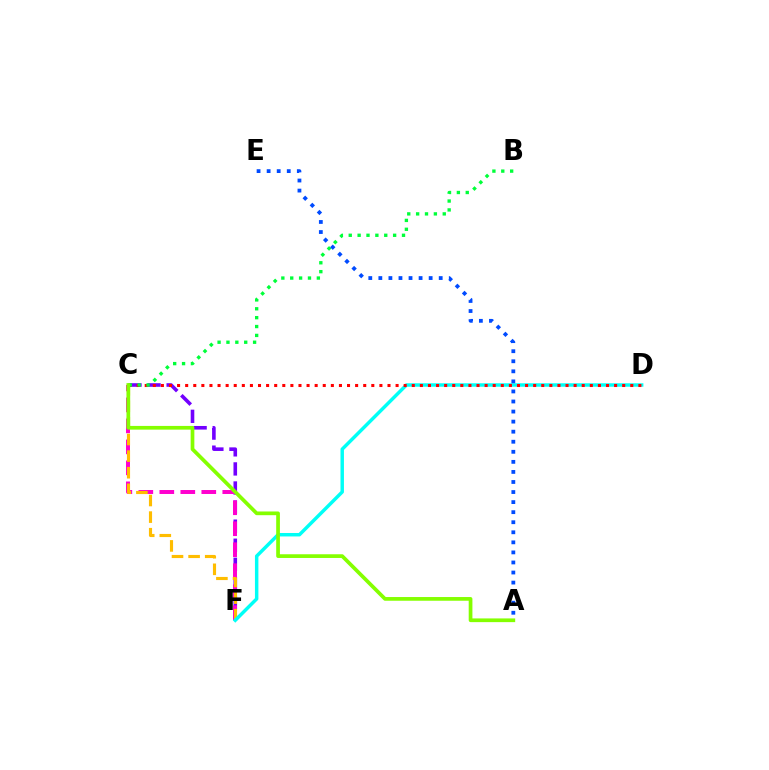{('C', 'F'): [{'color': '#7200ff', 'line_style': 'dashed', 'thickness': 2.59}, {'color': '#ff00cf', 'line_style': 'dashed', 'thickness': 2.85}, {'color': '#ffbd00', 'line_style': 'dashed', 'thickness': 2.26}], ('D', 'F'): [{'color': '#00fff6', 'line_style': 'solid', 'thickness': 2.49}], ('C', 'D'): [{'color': '#ff0000', 'line_style': 'dotted', 'thickness': 2.2}], ('B', 'C'): [{'color': '#00ff39', 'line_style': 'dotted', 'thickness': 2.41}], ('A', 'C'): [{'color': '#84ff00', 'line_style': 'solid', 'thickness': 2.67}], ('A', 'E'): [{'color': '#004bff', 'line_style': 'dotted', 'thickness': 2.73}]}